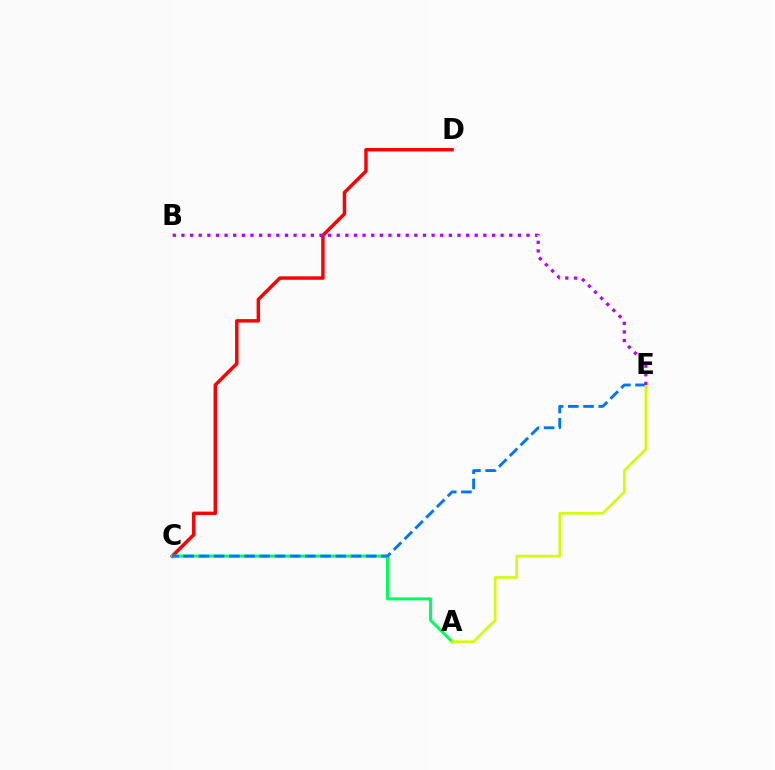{('C', 'D'): [{'color': '#ff0000', 'line_style': 'solid', 'thickness': 2.48}], ('A', 'C'): [{'color': '#00ff5c', 'line_style': 'solid', 'thickness': 2.18}], ('C', 'E'): [{'color': '#0074ff', 'line_style': 'dashed', 'thickness': 2.07}], ('A', 'E'): [{'color': '#d1ff00', 'line_style': 'solid', 'thickness': 1.86}], ('B', 'E'): [{'color': '#b900ff', 'line_style': 'dotted', 'thickness': 2.34}]}